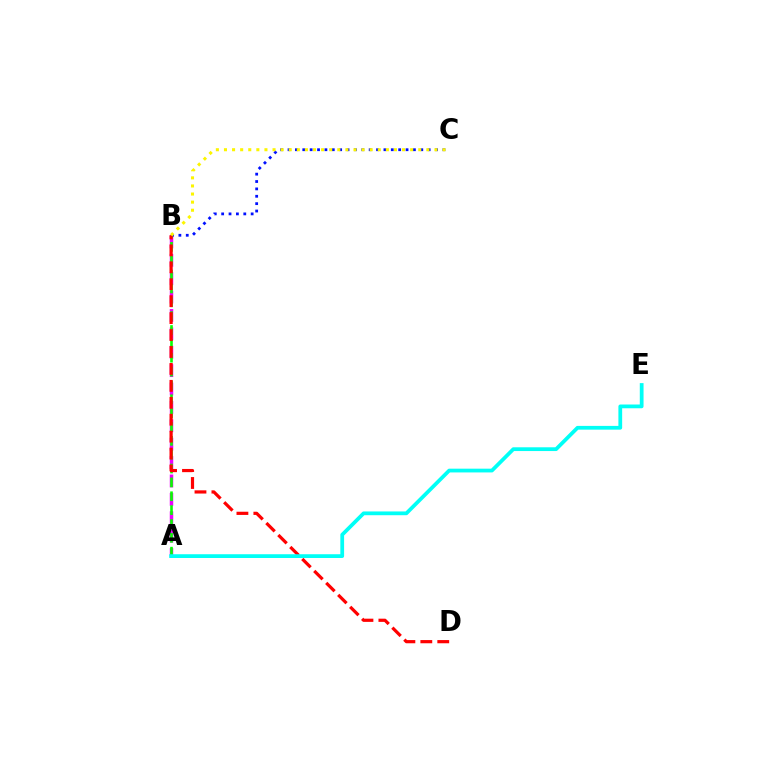{('A', 'B'): [{'color': '#ee00ff', 'line_style': 'dashed', 'thickness': 2.5}, {'color': '#08ff00', 'line_style': 'dashed', 'thickness': 1.88}], ('B', 'C'): [{'color': '#0010ff', 'line_style': 'dotted', 'thickness': 2.0}, {'color': '#fcf500', 'line_style': 'dotted', 'thickness': 2.2}], ('B', 'D'): [{'color': '#ff0000', 'line_style': 'dashed', 'thickness': 2.3}], ('A', 'E'): [{'color': '#00fff6', 'line_style': 'solid', 'thickness': 2.71}]}